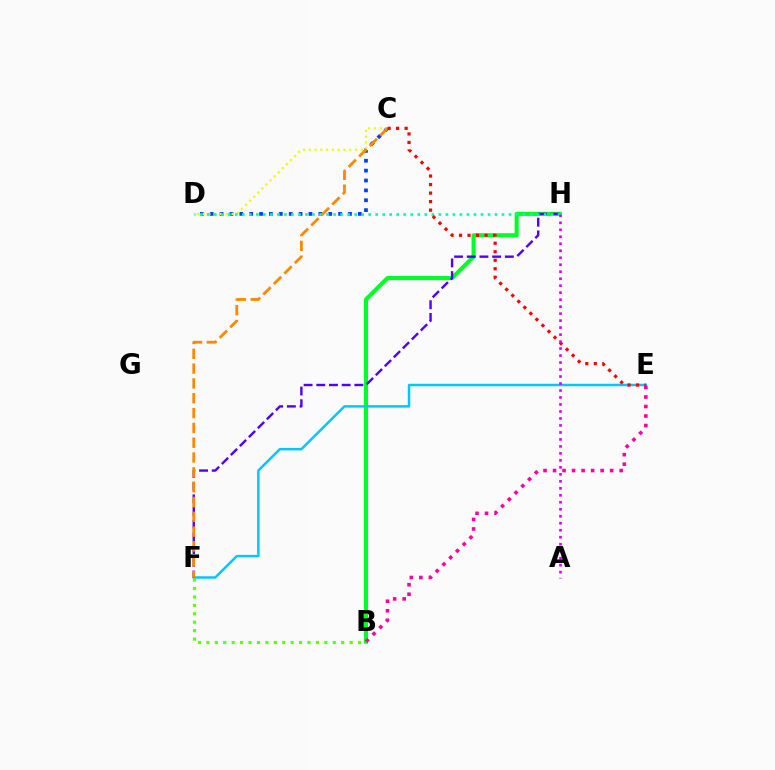{('B', 'H'): [{'color': '#00ff27', 'line_style': 'solid', 'thickness': 2.95}], ('C', 'D'): [{'color': '#003fff', 'line_style': 'dotted', 'thickness': 2.68}, {'color': '#eeff00', 'line_style': 'dotted', 'thickness': 1.57}], ('E', 'F'): [{'color': '#00c7ff', 'line_style': 'solid', 'thickness': 1.79}], ('B', 'E'): [{'color': '#ff00a0', 'line_style': 'dotted', 'thickness': 2.59}], ('F', 'H'): [{'color': '#4f00ff', 'line_style': 'dashed', 'thickness': 1.72}], ('C', 'F'): [{'color': '#ff8800', 'line_style': 'dashed', 'thickness': 2.01}], ('D', 'H'): [{'color': '#00ffaf', 'line_style': 'dotted', 'thickness': 1.91}], ('C', 'E'): [{'color': '#ff0000', 'line_style': 'dotted', 'thickness': 2.31}], ('A', 'H'): [{'color': '#d600ff', 'line_style': 'dotted', 'thickness': 1.9}], ('B', 'F'): [{'color': '#66ff00', 'line_style': 'dotted', 'thickness': 2.29}]}